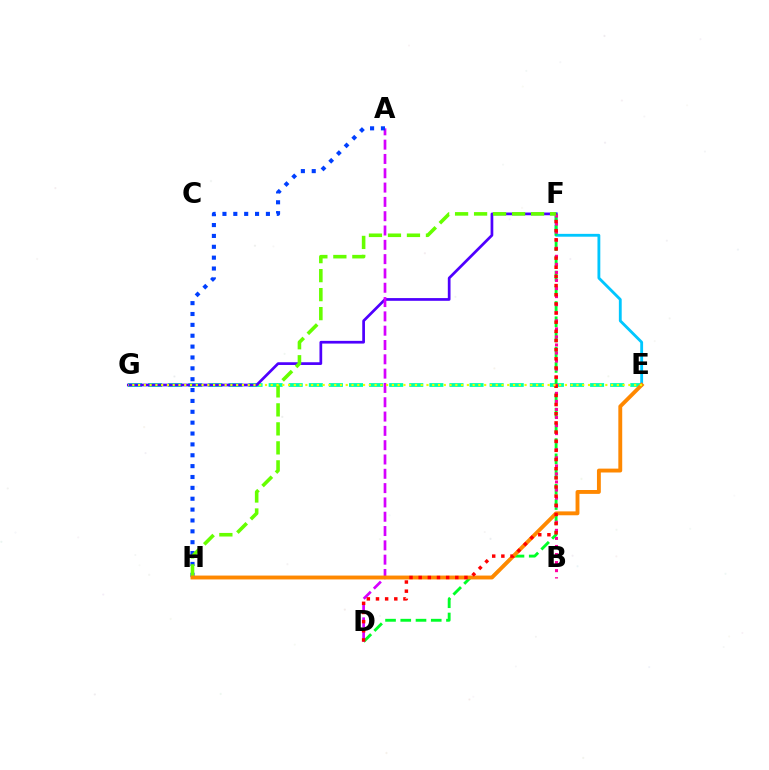{('E', 'G'): [{'color': '#00ffaf', 'line_style': 'dashed', 'thickness': 2.73}, {'color': '#eeff00', 'line_style': 'dotted', 'thickness': 1.57}], ('E', 'F'): [{'color': '#00c7ff', 'line_style': 'solid', 'thickness': 2.04}], ('D', 'F'): [{'color': '#00ff27', 'line_style': 'dashed', 'thickness': 2.07}, {'color': '#ff0000', 'line_style': 'dotted', 'thickness': 2.49}], ('F', 'G'): [{'color': '#4f00ff', 'line_style': 'solid', 'thickness': 1.96}], ('B', 'F'): [{'color': '#ff00a0', 'line_style': 'dotted', 'thickness': 2.19}], ('A', 'D'): [{'color': '#d600ff', 'line_style': 'dashed', 'thickness': 1.94}], ('A', 'H'): [{'color': '#003fff', 'line_style': 'dotted', 'thickness': 2.95}], ('F', 'H'): [{'color': '#66ff00', 'line_style': 'dashed', 'thickness': 2.58}], ('E', 'H'): [{'color': '#ff8800', 'line_style': 'solid', 'thickness': 2.79}]}